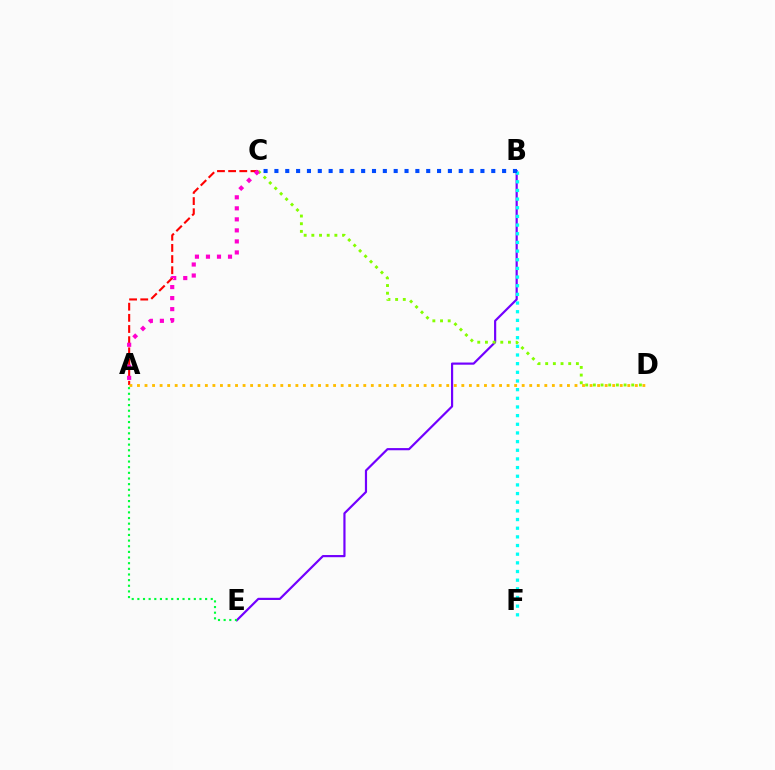{('B', 'E'): [{'color': '#7200ff', 'line_style': 'solid', 'thickness': 1.57}], ('C', 'D'): [{'color': '#84ff00', 'line_style': 'dotted', 'thickness': 2.09}], ('B', 'F'): [{'color': '#00fff6', 'line_style': 'dotted', 'thickness': 2.35}], ('A', 'C'): [{'color': '#ff0000', 'line_style': 'dashed', 'thickness': 1.52}, {'color': '#ff00cf', 'line_style': 'dotted', 'thickness': 3.0}], ('B', 'C'): [{'color': '#004bff', 'line_style': 'dotted', 'thickness': 2.95}], ('A', 'D'): [{'color': '#ffbd00', 'line_style': 'dotted', 'thickness': 2.05}], ('A', 'E'): [{'color': '#00ff39', 'line_style': 'dotted', 'thickness': 1.53}]}